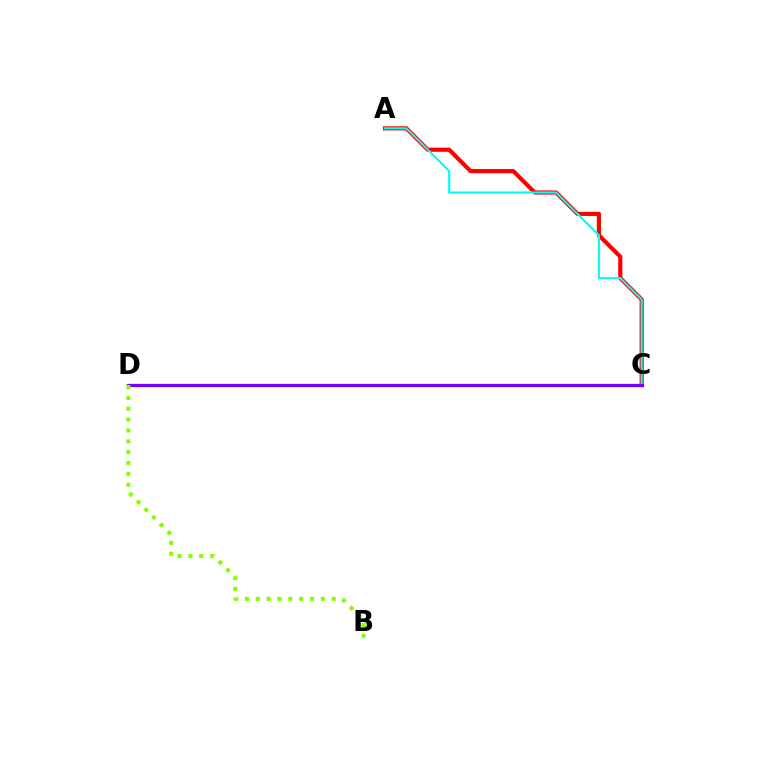{('A', 'C'): [{'color': '#ff0000', 'line_style': 'solid', 'thickness': 2.98}, {'color': '#00fff6', 'line_style': 'solid', 'thickness': 1.54}], ('C', 'D'): [{'color': '#7200ff', 'line_style': 'solid', 'thickness': 2.33}], ('B', 'D'): [{'color': '#84ff00', 'line_style': 'dotted', 'thickness': 2.95}]}